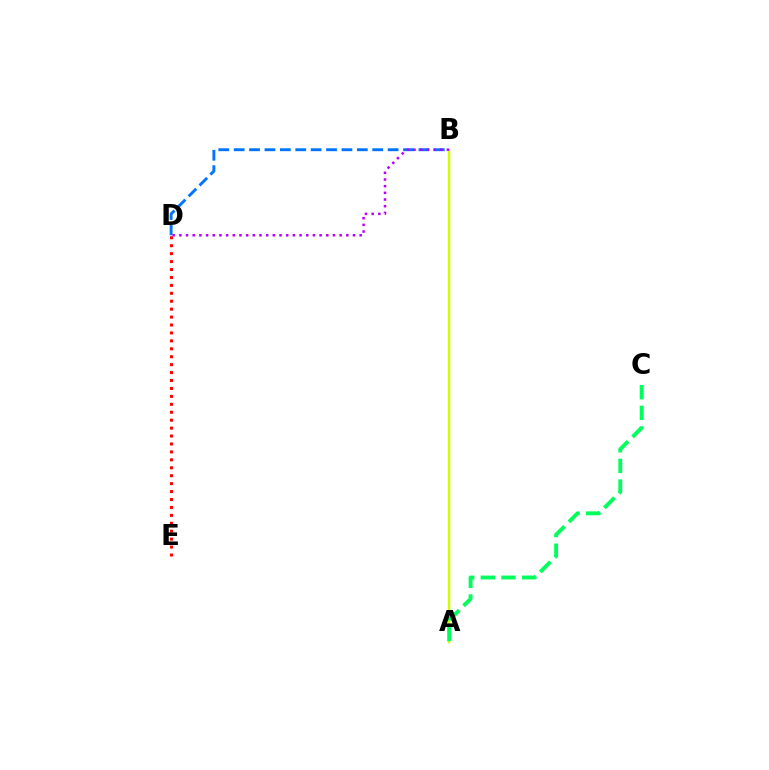{('A', 'B'): [{'color': '#d1ff00', 'line_style': 'solid', 'thickness': 1.78}], ('B', 'D'): [{'color': '#0074ff', 'line_style': 'dashed', 'thickness': 2.09}, {'color': '#b900ff', 'line_style': 'dotted', 'thickness': 1.81}], ('D', 'E'): [{'color': '#ff0000', 'line_style': 'dotted', 'thickness': 2.15}], ('A', 'C'): [{'color': '#00ff5c', 'line_style': 'dashed', 'thickness': 2.8}]}